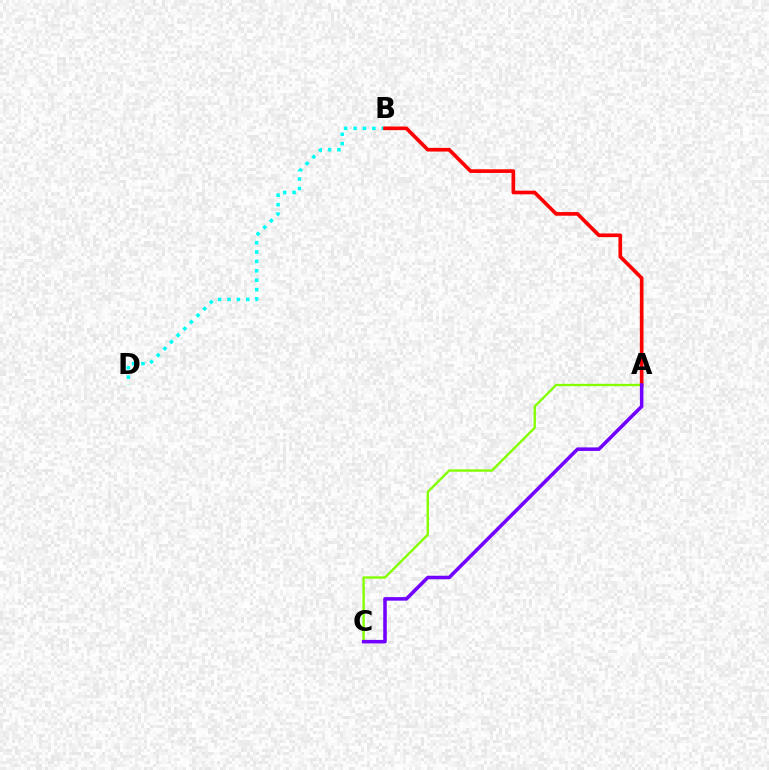{('B', 'D'): [{'color': '#00fff6', 'line_style': 'dotted', 'thickness': 2.55}], ('A', 'B'): [{'color': '#ff0000', 'line_style': 'solid', 'thickness': 2.63}], ('A', 'C'): [{'color': '#84ff00', 'line_style': 'solid', 'thickness': 1.71}, {'color': '#7200ff', 'line_style': 'solid', 'thickness': 2.55}]}